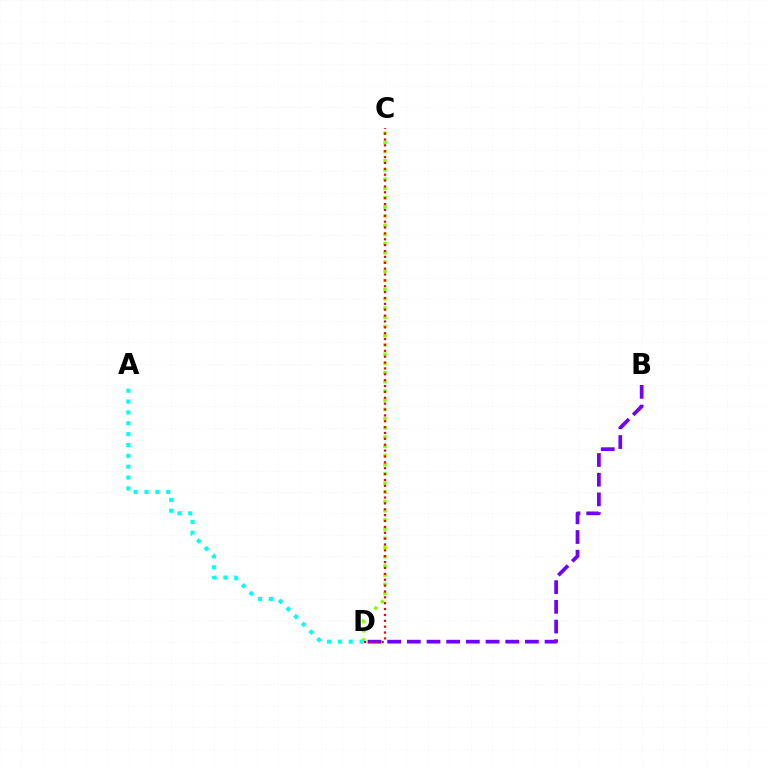{('C', 'D'): [{'color': '#84ff00', 'line_style': 'dotted', 'thickness': 2.5}, {'color': '#ff0000', 'line_style': 'dotted', 'thickness': 1.59}], ('A', 'D'): [{'color': '#00fff6', 'line_style': 'dotted', 'thickness': 2.95}], ('B', 'D'): [{'color': '#7200ff', 'line_style': 'dashed', 'thickness': 2.67}]}